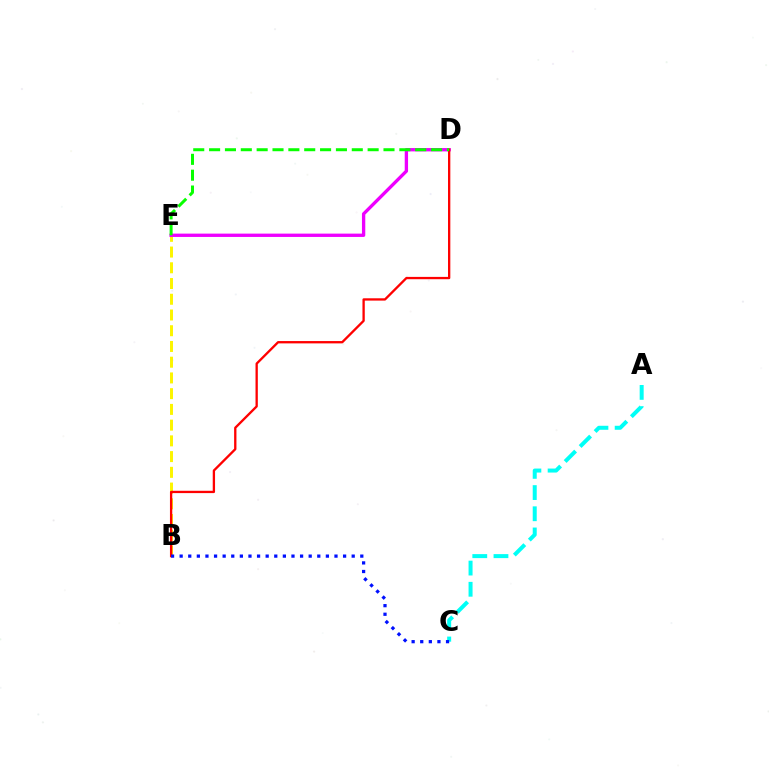{('B', 'E'): [{'color': '#fcf500', 'line_style': 'dashed', 'thickness': 2.14}], ('D', 'E'): [{'color': '#ee00ff', 'line_style': 'solid', 'thickness': 2.4}, {'color': '#08ff00', 'line_style': 'dashed', 'thickness': 2.15}], ('B', 'D'): [{'color': '#ff0000', 'line_style': 'solid', 'thickness': 1.67}], ('A', 'C'): [{'color': '#00fff6', 'line_style': 'dashed', 'thickness': 2.88}], ('B', 'C'): [{'color': '#0010ff', 'line_style': 'dotted', 'thickness': 2.34}]}